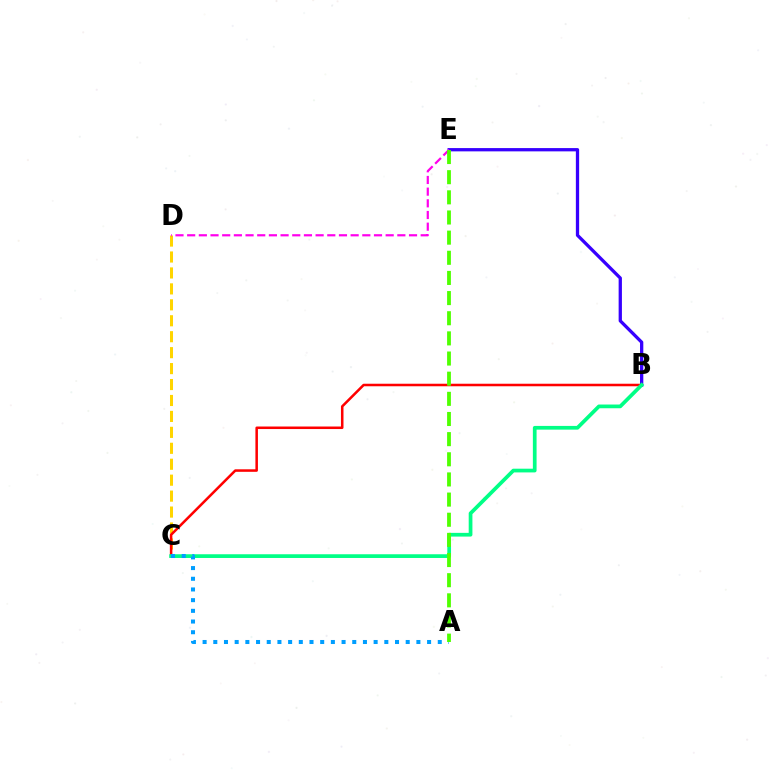{('B', 'E'): [{'color': '#3700ff', 'line_style': 'solid', 'thickness': 2.36}], ('C', 'D'): [{'color': '#ffd500', 'line_style': 'dashed', 'thickness': 2.17}], ('B', 'C'): [{'color': '#ff0000', 'line_style': 'solid', 'thickness': 1.82}, {'color': '#00ff86', 'line_style': 'solid', 'thickness': 2.68}], ('A', 'C'): [{'color': '#009eff', 'line_style': 'dotted', 'thickness': 2.9}], ('D', 'E'): [{'color': '#ff00ed', 'line_style': 'dashed', 'thickness': 1.59}], ('A', 'E'): [{'color': '#4fff00', 'line_style': 'dashed', 'thickness': 2.74}]}